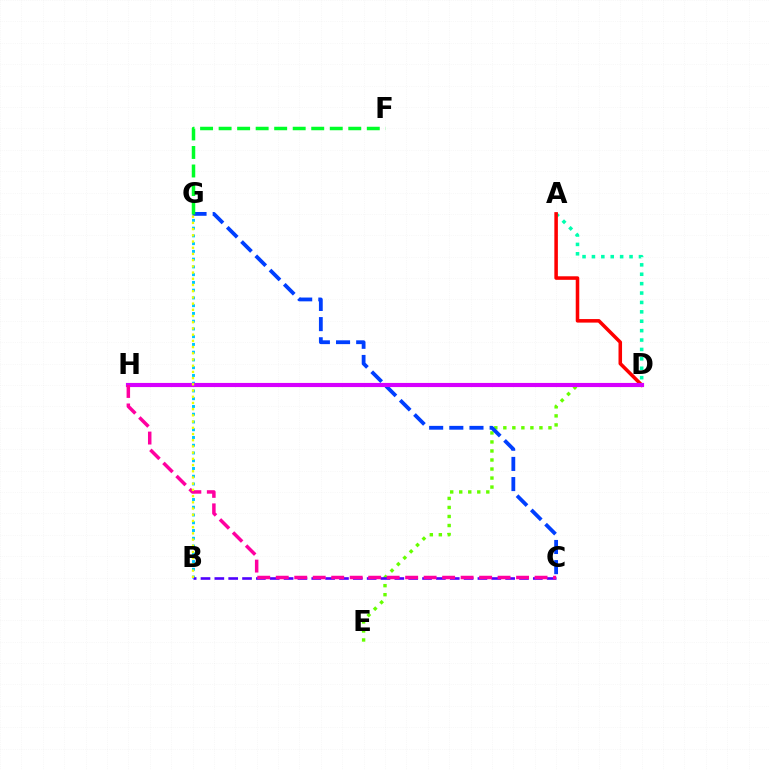{('D', 'E'): [{'color': '#66ff00', 'line_style': 'dotted', 'thickness': 2.45}], ('A', 'D'): [{'color': '#00ffaf', 'line_style': 'dotted', 'thickness': 2.55}, {'color': '#ff0000', 'line_style': 'solid', 'thickness': 2.55}], ('B', 'G'): [{'color': '#00c7ff', 'line_style': 'dotted', 'thickness': 2.11}, {'color': '#eeff00', 'line_style': 'dotted', 'thickness': 1.69}], ('B', 'C'): [{'color': '#4f00ff', 'line_style': 'dashed', 'thickness': 1.88}], ('C', 'G'): [{'color': '#003fff', 'line_style': 'dashed', 'thickness': 2.74}], ('D', 'H'): [{'color': '#ff8800', 'line_style': 'solid', 'thickness': 2.92}, {'color': '#d600ff', 'line_style': 'solid', 'thickness': 2.94}], ('F', 'G'): [{'color': '#00ff27', 'line_style': 'dashed', 'thickness': 2.52}], ('C', 'H'): [{'color': '#ff00a0', 'line_style': 'dashed', 'thickness': 2.51}]}